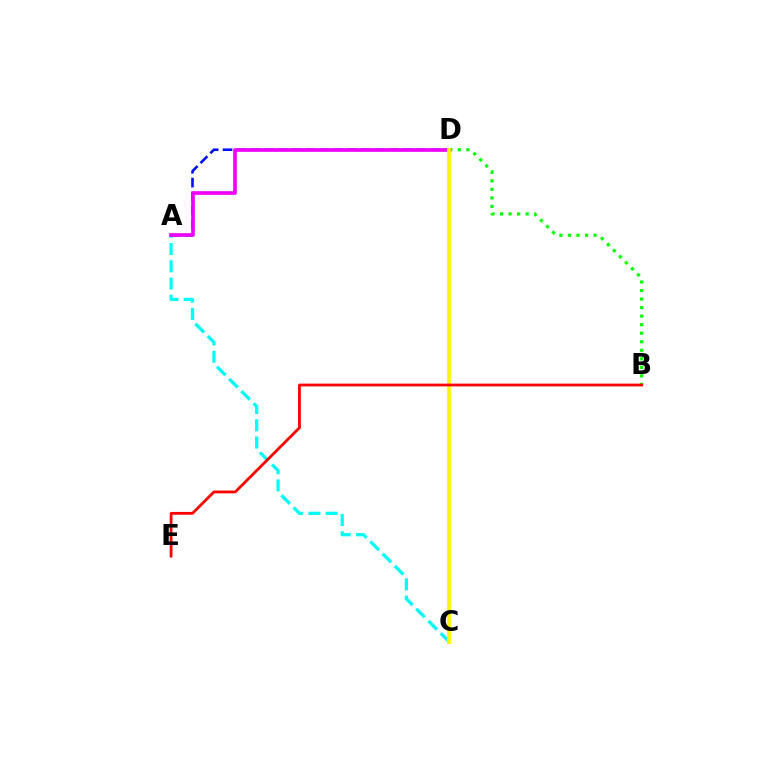{('B', 'D'): [{'color': '#08ff00', 'line_style': 'dotted', 'thickness': 2.32}], ('A', 'C'): [{'color': '#00fff6', 'line_style': 'dashed', 'thickness': 2.34}], ('A', 'D'): [{'color': '#0010ff', 'line_style': 'dashed', 'thickness': 1.88}, {'color': '#ee00ff', 'line_style': 'solid', 'thickness': 2.64}], ('C', 'D'): [{'color': '#fcf500', 'line_style': 'solid', 'thickness': 2.72}], ('B', 'E'): [{'color': '#ff0000', 'line_style': 'solid', 'thickness': 2.01}]}